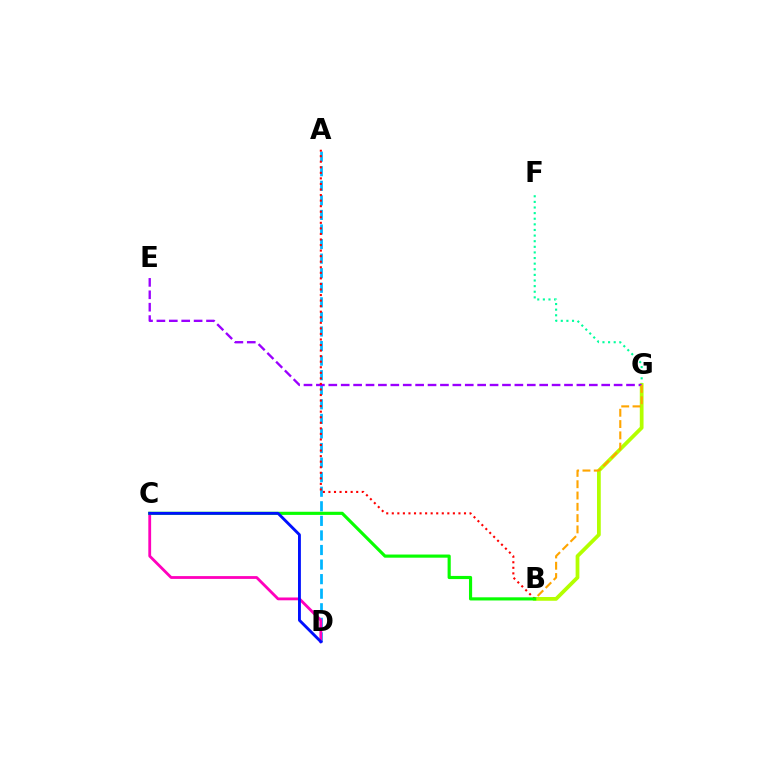{('F', 'G'): [{'color': '#00ff9d', 'line_style': 'dotted', 'thickness': 1.53}], ('B', 'G'): [{'color': '#b3ff00', 'line_style': 'solid', 'thickness': 2.7}, {'color': '#ffa500', 'line_style': 'dashed', 'thickness': 1.54}], ('A', 'D'): [{'color': '#00b5ff', 'line_style': 'dashed', 'thickness': 1.98}], ('E', 'G'): [{'color': '#9b00ff', 'line_style': 'dashed', 'thickness': 1.69}], ('C', 'D'): [{'color': '#ff00bd', 'line_style': 'solid', 'thickness': 2.02}, {'color': '#0010ff', 'line_style': 'solid', 'thickness': 2.07}], ('A', 'B'): [{'color': '#ff0000', 'line_style': 'dotted', 'thickness': 1.51}], ('B', 'C'): [{'color': '#08ff00', 'line_style': 'solid', 'thickness': 2.27}]}